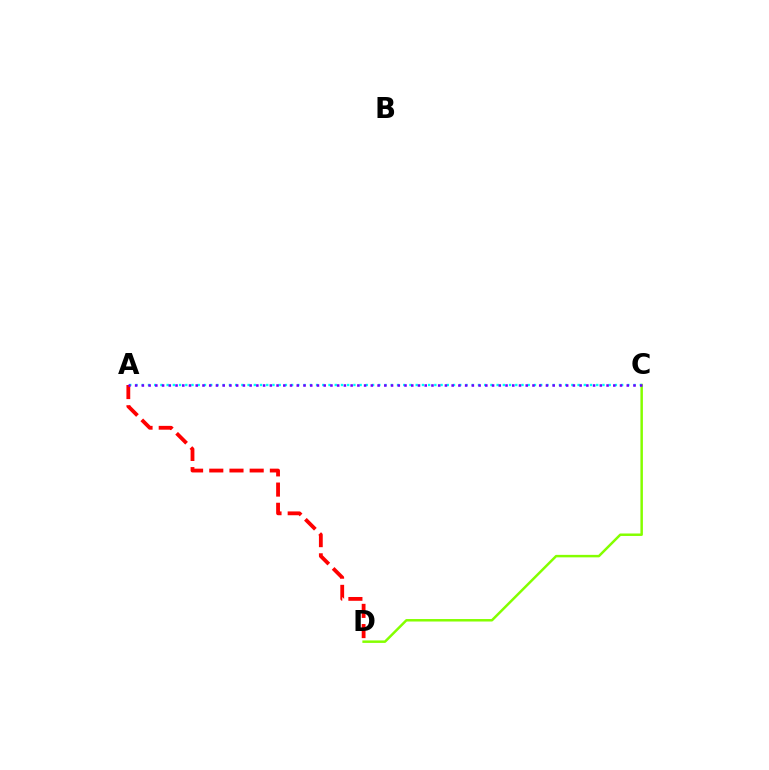{('C', 'D'): [{'color': '#84ff00', 'line_style': 'solid', 'thickness': 1.78}], ('A', 'C'): [{'color': '#00fff6', 'line_style': 'dotted', 'thickness': 1.69}, {'color': '#7200ff', 'line_style': 'dotted', 'thickness': 1.83}], ('A', 'D'): [{'color': '#ff0000', 'line_style': 'dashed', 'thickness': 2.74}]}